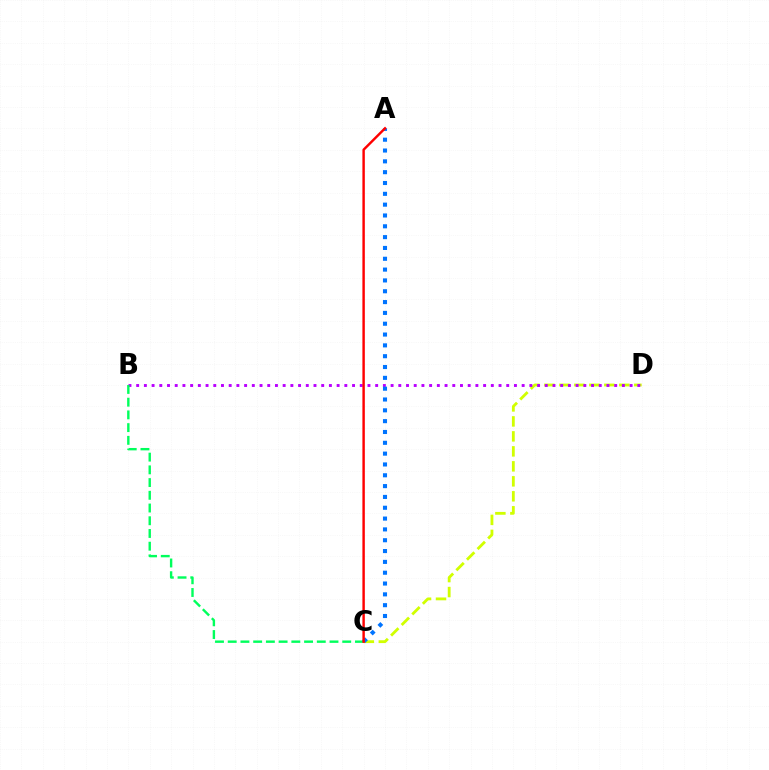{('C', 'D'): [{'color': '#d1ff00', 'line_style': 'dashed', 'thickness': 2.04}], ('B', 'D'): [{'color': '#b900ff', 'line_style': 'dotted', 'thickness': 2.09}], ('B', 'C'): [{'color': '#00ff5c', 'line_style': 'dashed', 'thickness': 1.73}], ('A', 'C'): [{'color': '#0074ff', 'line_style': 'dotted', 'thickness': 2.94}, {'color': '#ff0000', 'line_style': 'solid', 'thickness': 1.75}]}